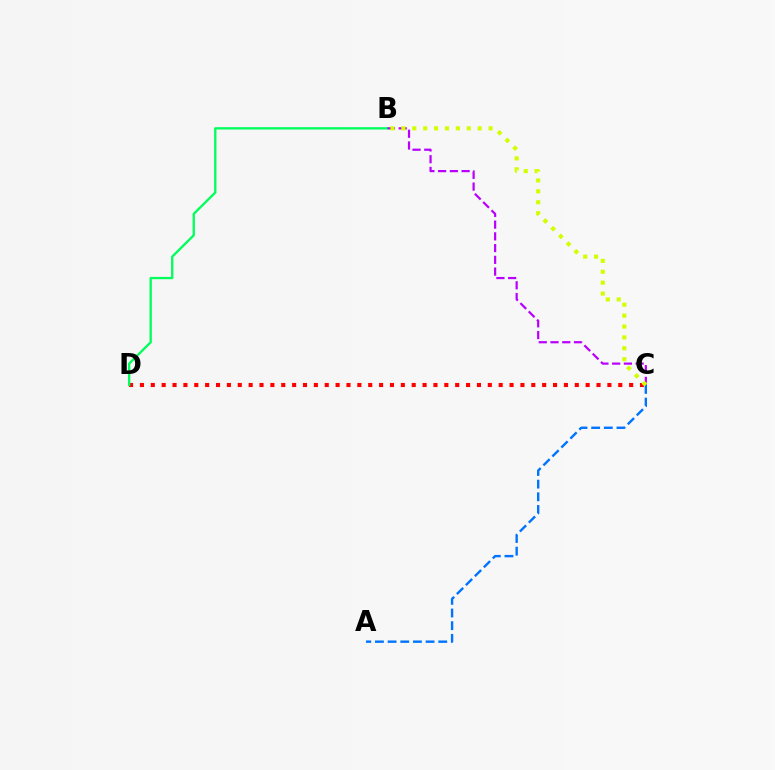{('C', 'D'): [{'color': '#ff0000', 'line_style': 'dotted', 'thickness': 2.95}], ('B', 'D'): [{'color': '#00ff5c', 'line_style': 'solid', 'thickness': 1.68}], ('B', 'C'): [{'color': '#b900ff', 'line_style': 'dashed', 'thickness': 1.6}, {'color': '#d1ff00', 'line_style': 'dotted', 'thickness': 2.96}], ('A', 'C'): [{'color': '#0074ff', 'line_style': 'dashed', 'thickness': 1.72}]}